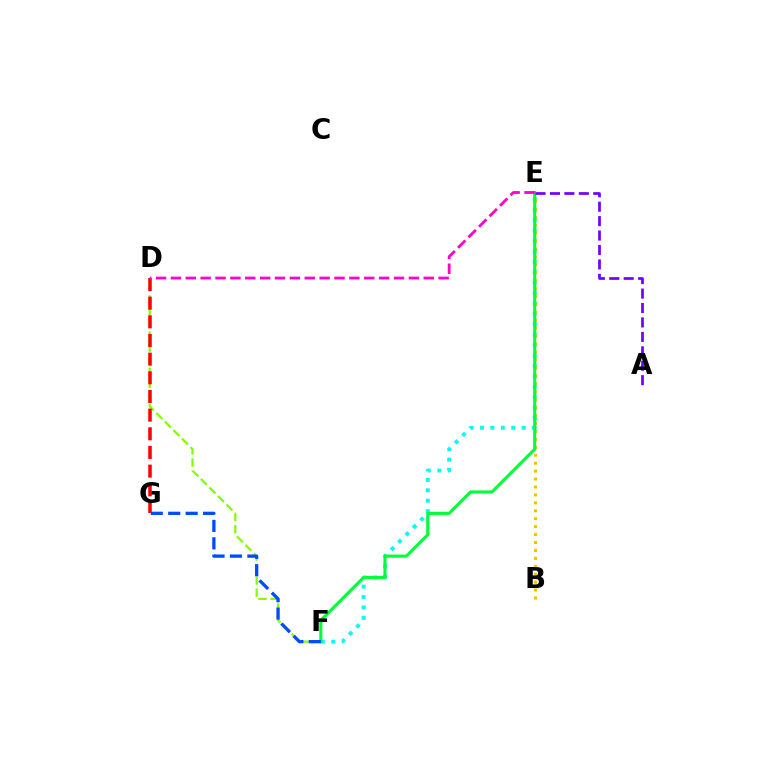{('E', 'F'): [{'color': '#00fff6', 'line_style': 'dotted', 'thickness': 2.83}, {'color': '#00ff39', 'line_style': 'solid', 'thickness': 2.24}], ('B', 'E'): [{'color': '#ffbd00', 'line_style': 'dotted', 'thickness': 2.15}], ('D', 'F'): [{'color': '#84ff00', 'line_style': 'dashed', 'thickness': 1.64}], ('D', 'G'): [{'color': '#ff0000', 'line_style': 'dashed', 'thickness': 2.54}], ('D', 'E'): [{'color': '#ff00cf', 'line_style': 'dashed', 'thickness': 2.02}], ('A', 'E'): [{'color': '#7200ff', 'line_style': 'dashed', 'thickness': 1.96}], ('F', 'G'): [{'color': '#004bff', 'line_style': 'dashed', 'thickness': 2.37}]}